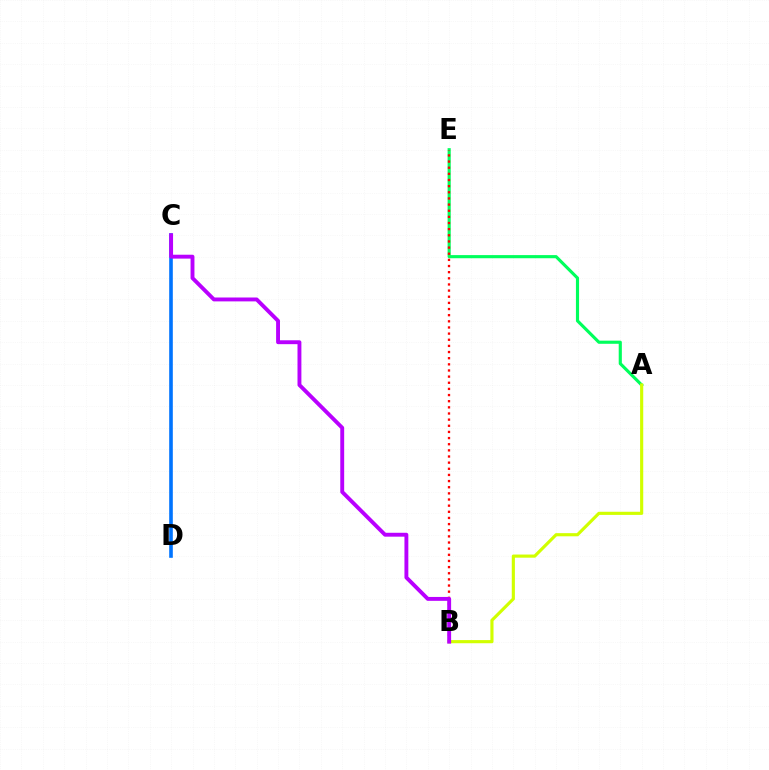{('A', 'E'): [{'color': '#00ff5c', 'line_style': 'solid', 'thickness': 2.26}], ('C', 'D'): [{'color': '#0074ff', 'line_style': 'solid', 'thickness': 2.6}], ('B', 'E'): [{'color': '#ff0000', 'line_style': 'dotted', 'thickness': 1.67}], ('A', 'B'): [{'color': '#d1ff00', 'line_style': 'solid', 'thickness': 2.27}], ('B', 'C'): [{'color': '#b900ff', 'line_style': 'solid', 'thickness': 2.8}]}